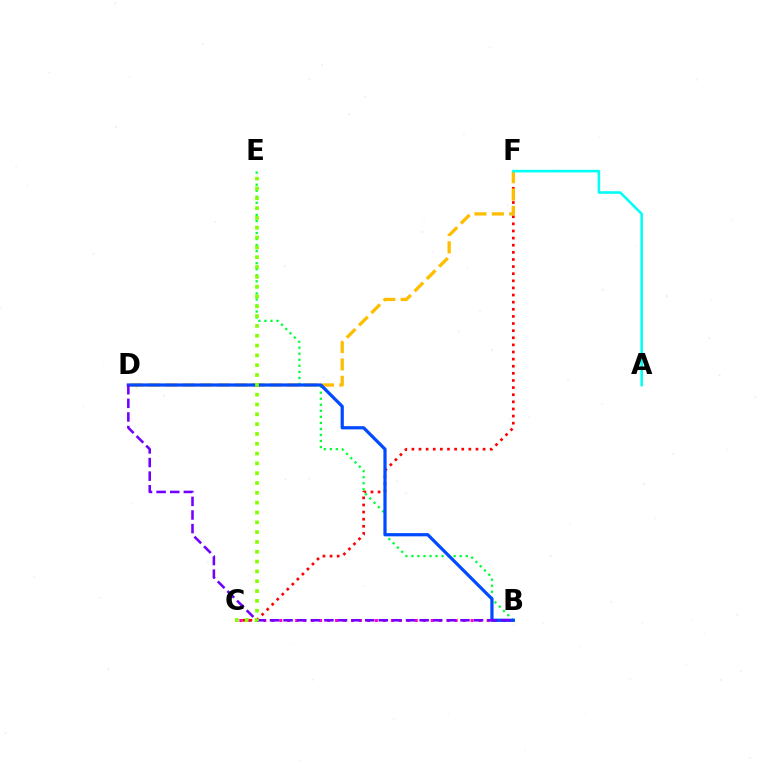{('B', 'C'): [{'color': '#ff00cf', 'line_style': 'dotted', 'thickness': 2.17}], ('C', 'F'): [{'color': '#ff0000', 'line_style': 'dotted', 'thickness': 1.93}], ('D', 'F'): [{'color': '#ffbd00', 'line_style': 'dashed', 'thickness': 2.36}], ('A', 'F'): [{'color': '#00fff6', 'line_style': 'solid', 'thickness': 1.85}], ('B', 'E'): [{'color': '#00ff39', 'line_style': 'dotted', 'thickness': 1.64}], ('B', 'D'): [{'color': '#004bff', 'line_style': 'solid', 'thickness': 2.32}, {'color': '#7200ff', 'line_style': 'dashed', 'thickness': 1.85}], ('C', 'E'): [{'color': '#84ff00', 'line_style': 'dotted', 'thickness': 2.67}]}